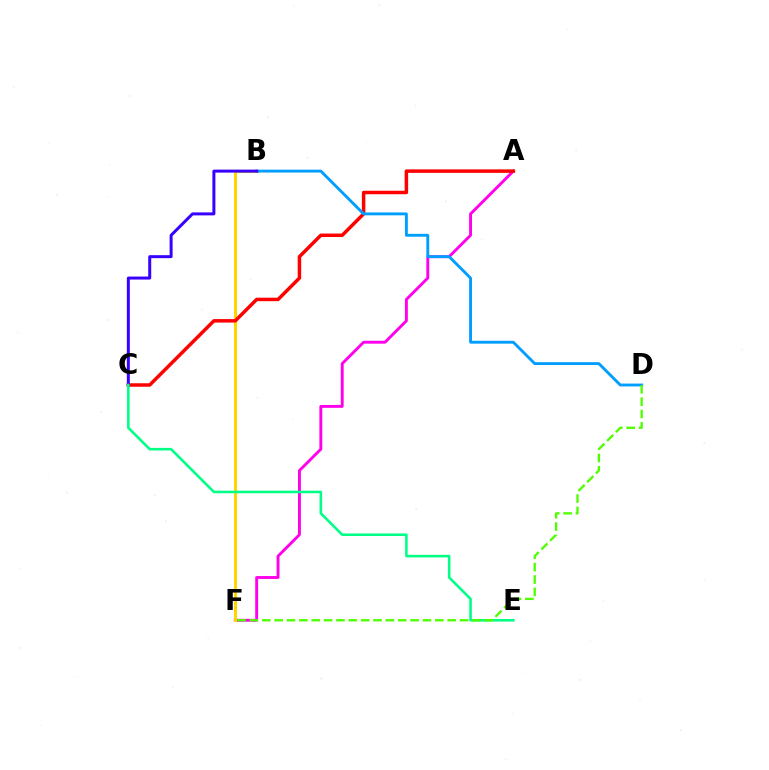{('A', 'F'): [{'color': '#ff00ed', 'line_style': 'solid', 'thickness': 2.08}], ('B', 'F'): [{'color': '#ffd500', 'line_style': 'solid', 'thickness': 2.13}], ('A', 'C'): [{'color': '#ff0000', 'line_style': 'solid', 'thickness': 2.51}], ('B', 'D'): [{'color': '#009eff', 'line_style': 'solid', 'thickness': 2.07}], ('B', 'C'): [{'color': '#3700ff', 'line_style': 'solid', 'thickness': 2.15}], ('C', 'E'): [{'color': '#00ff86', 'line_style': 'solid', 'thickness': 1.86}], ('D', 'F'): [{'color': '#4fff00', 'line_style': 'dashed', 'thickness': 1.68}]}